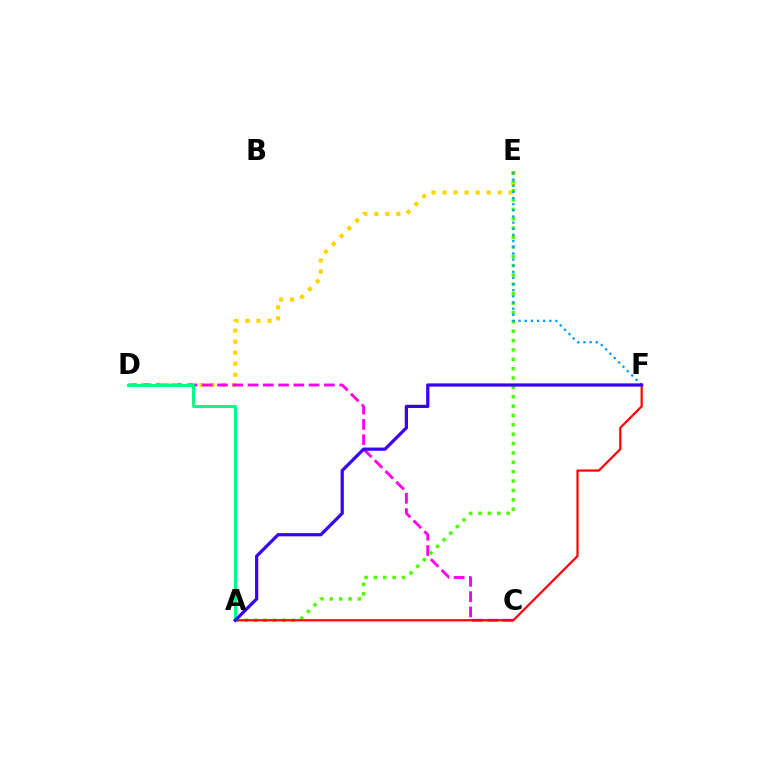{('D', 'E'): [{'color': '#ffd500', 'line_style': 'dotted', 'thickness': 2.99}], ('A', 'E'): [{'color': '#4fff00', 'line_style': 'dotted', 'thickness': 2.55}], ('E', 'F'): [{'color': '#009eff', 'line_style': 'dotted', 'thickness': 1.67}], ('C', 'D'): [{'color': '#ff00ed', 'line_style': 'dashed', 'thickness': 2.07}], ('A', 'F'): [{'color': '#ff0000', 'line_style': 'solid', 'thickness': 1.58}, {'color': '#3700ff', 'line_style': 'solid', 'thickness': 2.32}], ('A', 'D'): [{'color': '#00ff86', 'line_style': 'solid', 'thickness': 2.15}]}